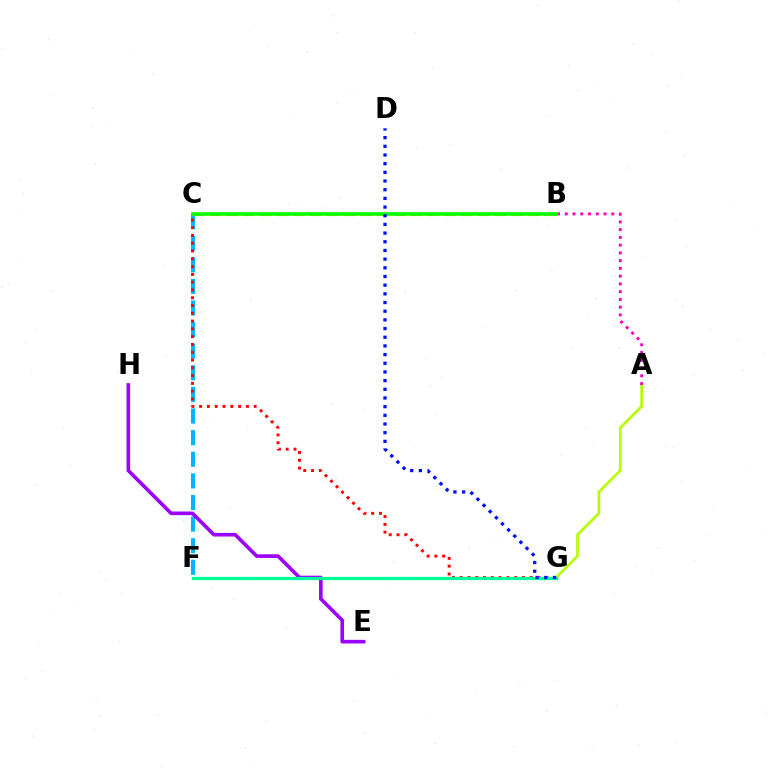{('C', 'F'): [{'color': '#00b5ff', 'line_style': 'dashed', 'thickness': 2.94}], ('C', 'G'): [{'color': '#ff0000', 'line_style': 'dotted', 'thickness': 2.12}], ('E', 'H'): [{'color': '#9b00ff', 'line_style': 'solid', 'thickness': 2.61}], ('A', 'G'): [{'color': '#b3ff00', 'line_style': 'solid', 'thickness': 1.94}], ('F', 'G'): [{'color': '#00ff9d', 'line_style': 'solid', 'thickness': 2.34}], ('B', 'C'): [{'color': '#ffa500', 'line_style': 'dashed', 'thickness': 2.28}, {'color': '#08ff00', 'line_style': 'solid', 'thickness': 2.56}], ('A', 'B'): [{'color': '#ff00bd', 'line_style': 'dotted', 'thickness': 2.11}], ('D', 'G'): [{'color': '#0010ff', 'line_style': 'dotted', 'thickness': 2.36}]}